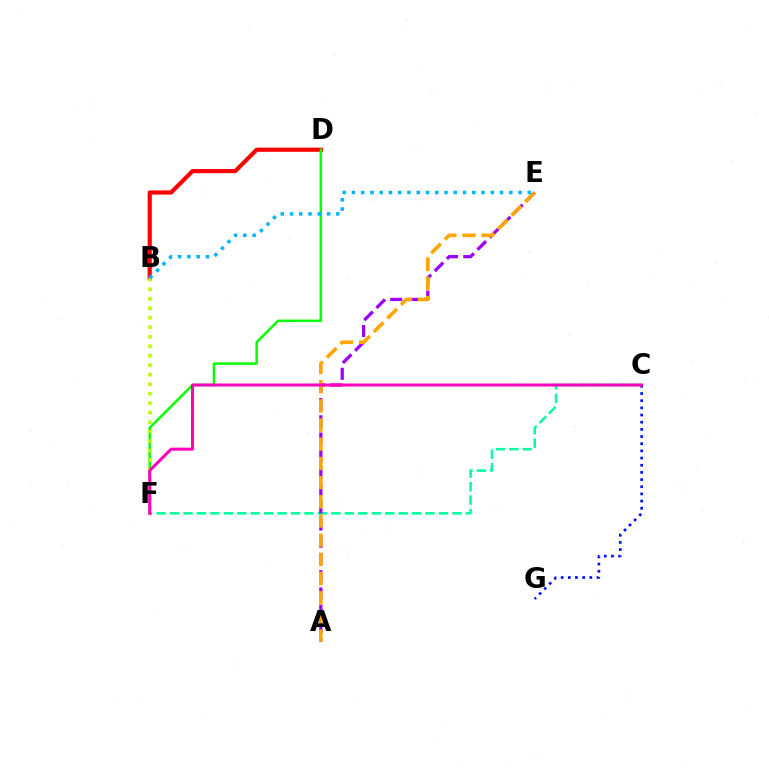{('B', 'D'): [{'color': '#ff0000', 'line_style': 'solid', 'thickness': 3.0}], ('D', 'F'): [{'color': '#08ff00', 'line_style': 'solid', 'thickness': 1.79}], ('B', 'F'): [{'color': '#b3ff00', 'line_style': 'dotted', 'thickness': 2.58}], ('C', 'G'): [{'color': '#0010ff', 'line_style': 'dotted', 'thickness': 1.95}], ('C', 'F'): [{'color': '#00ff9d', 'line_style': 'dashed', 'thickness': 1.83}, {'color': '#ff00bd', 'line_style': 'solid', 'thickness': 2.17}], ('A', 'E'): [{'color': '#9b00ff', 'line_style': 'dashed', 'thickness': 2.34}, {'color': '#ffa500', 'line_style': 'dashed', 'thickness': 2.61}], ('B', 'E'): [{'color': '#00b5ff', 'line_style': 'dotted', 'thickness': 2.52}]}